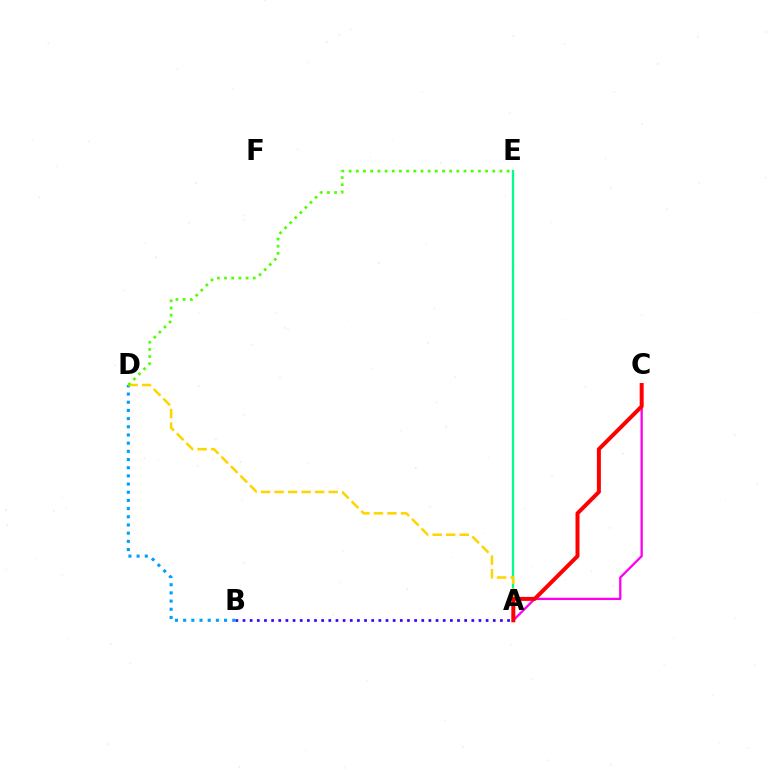{('A', 'C'): [{'color': '#ff00ed', 'line_style': 'solid', 'thickness': 1.65}, {'color': '#ff0000', 'line_style': 'solid', 'thickness': 2.86}], ('A', 'E'): [{'color': '#00ff86', 'line_style': 'solid', 'thickness': 1.64}], ('B', 'D'): [{'color': '#009eff', 'line_style': 'dotted', 'thickness': 2.22}], ('A', 'D'): [{'color': '#ffd500', 'line_style': 'dashed', 'thickness': 1.84}], ('D', 'E'): [{'color': '#4fff00', 'line_style': 'dotted', 'thickness': 1.95}], ('A', 'B'): [{'color': '#3700ff', 'line_style': 'dotted', 'thickness': 1.94}]}